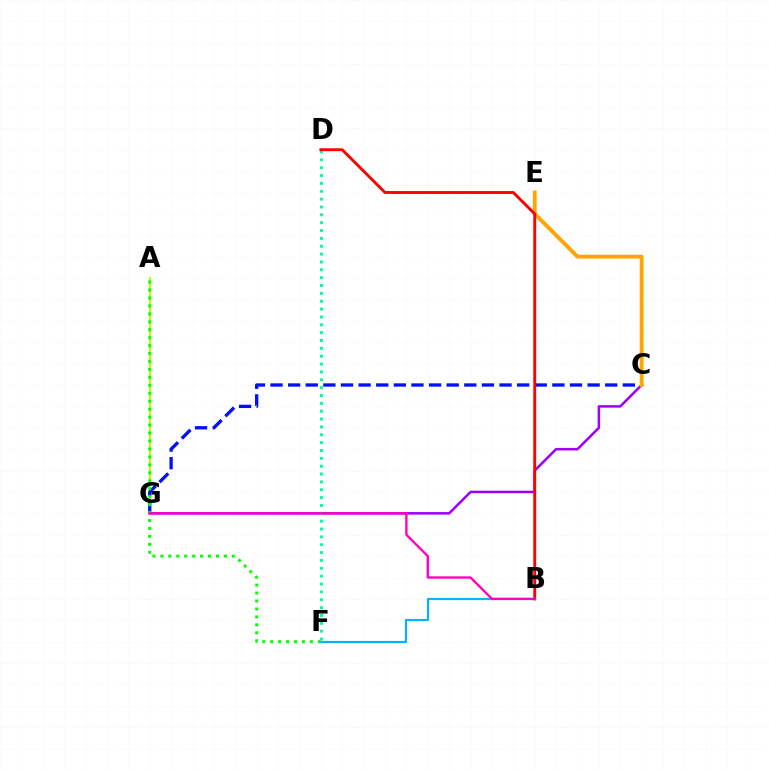{('A', 'G'): [{'color': '#b3ff00', 'line_style': 'solid', 'thickness': 1.53}], ('C', 'G'): [{'color': '#9b00ff', 'line_style': 'solid', 'thickness': 1.81}, {'color': '#0010ff', 'line_style': 'dashed', 'thickness': 2.39}], ('A', 'F'): [{'color': '#08ff00', 'line_style': 'dotted', 'thickness': 2.16}], ('C', 'E'): [{'color': '#ffa500', 'line_style': 'solid', 'thickness': 2.77}], ('D', 'F'): [{'color': '#00ff9d', 'line_style': 'dotted', 'thickness': 2.13}], ('B', 'D'): [{'color': '#ff0000', 'line_style': 'solid', 'thickness': 2.08}], ('B', 'F'): [{'color': '#00b5ff', 'line_style': 'solid', 'thickness': 1.56}], ('B', 'G'): [{'color': '#ff00bd', 'line_style': 'solid', 'thickness': 1.68}]}